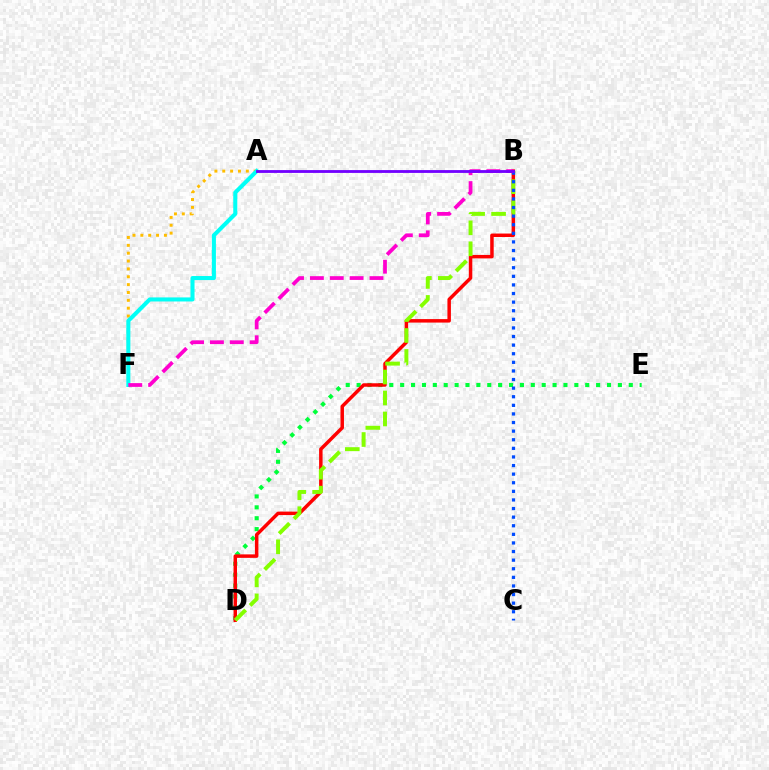{('D', 'E'): [{'color': '#00ff39', 'line_style': 'dotted', 'thickness': 2.96}], ('B', 'D'): [{'color': '#ff0000', 'line_style': 'solid', 'thickness': 2.51}, {'color': '#84ff00', 'line_style': 'dashed', 'thickness': 2.85}], ('A', 'F'): [{'color': '#ffbd00', 'line_style': 'dotted', 'thickness': 2.13}, {'color': '#00fff6', 'line_style': 'solid', 'thickness': 2.92}], ('B', 'C'): [{'color': '#004bff', 'line_style': 'dotted', 'thickness': 2.34}], ('B', 'F'): [{'color': '#ff00cf', 'line_style': 'dashed', 'thickness': 2.7}], ('A', 'B'): [{'color': '#7200ff', 'line_style': 'solid', 'thickness': 2.03}]}